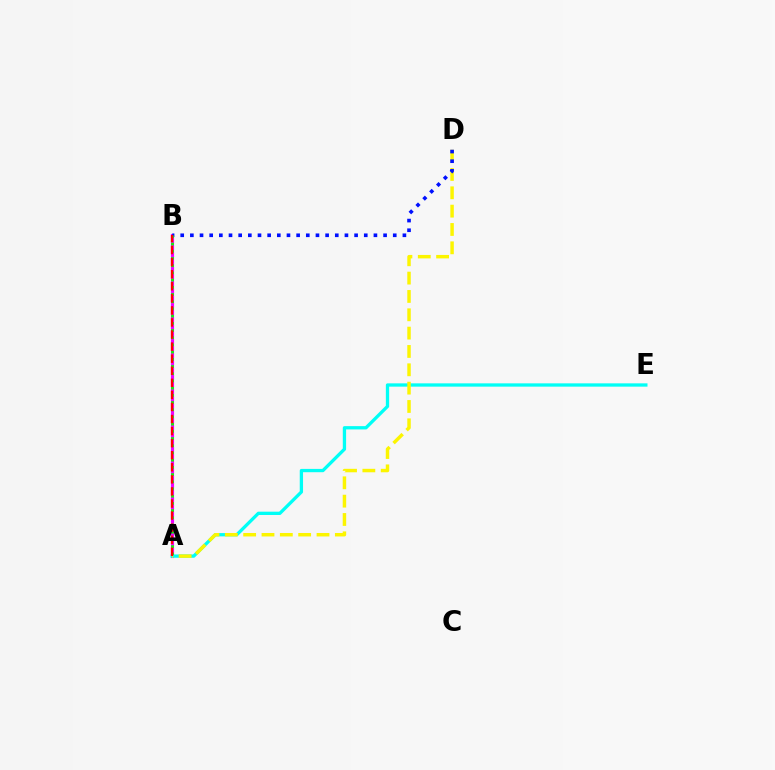{('A', 'B'): [{'color': '#ee00ff', 'line_style': 'solid', 'thickness': 2.25}, {'color': '#08ff00', 'line_style': 'dotted', 'thickness': 1.96}, {'color': '#ff0000', 'line_style': 'dashed', 'thickness': 1.64}], ('A', 'E'): [{'color': '#00fff6', 'line_style': 'solid', 'thickness': 2.38}], ('A', 'D'): [{'color': '#fcf500', 'line_style': 'dashed', 'thickness': 2.49}], ('B', 'D'): [{'color': '#0010ff', 'line_style': 'dotted', 'thickness': 2.62}]}